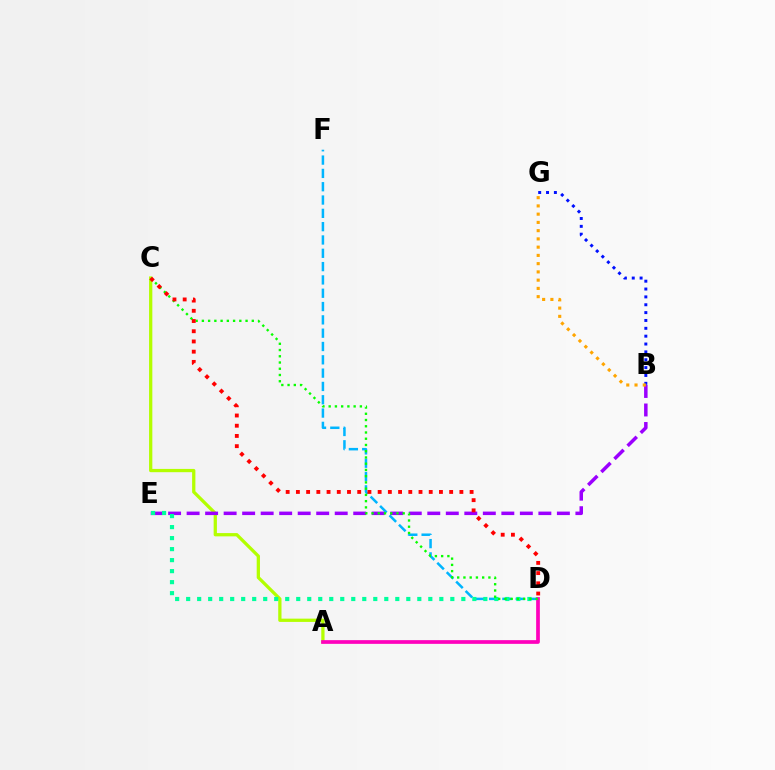{('A', 'C'): [{'color': '#b3ff00', 'line_style': 'solid', 'thickness': 2.35}], ('B', 'G'): [{'color': '#0010ff', 'line_style': 'dotted', 'thickness': 2.13}, {'color': '#ffa500', 'line_style': 'dotted', 'thickness': 2.24}], ('D', 'F'): [{'color': '#00b5ff', 'line_style': 'dashed', 'thickness': 1.81}], ('B', 'E'): [{'color': '#9b00ff', 'line_style': 'dashed', 'thickness': 2.52}], ('D', 'E'): [{'color': '#00ff9d', 'line_style': 'dotted', 'thickness': 2.99}], ('A', 'D'): [{'color': '#ff00bd', 'line_style': 'solid', 'thickness': 2.66}], ('C', 'D'): [{'color': '#08ff00', 'line_style': 'dotted', 'thickness': 1.7}, {'color': '#ff0000', 'line_style': 'dotted', 'thickness': 2.78}]}